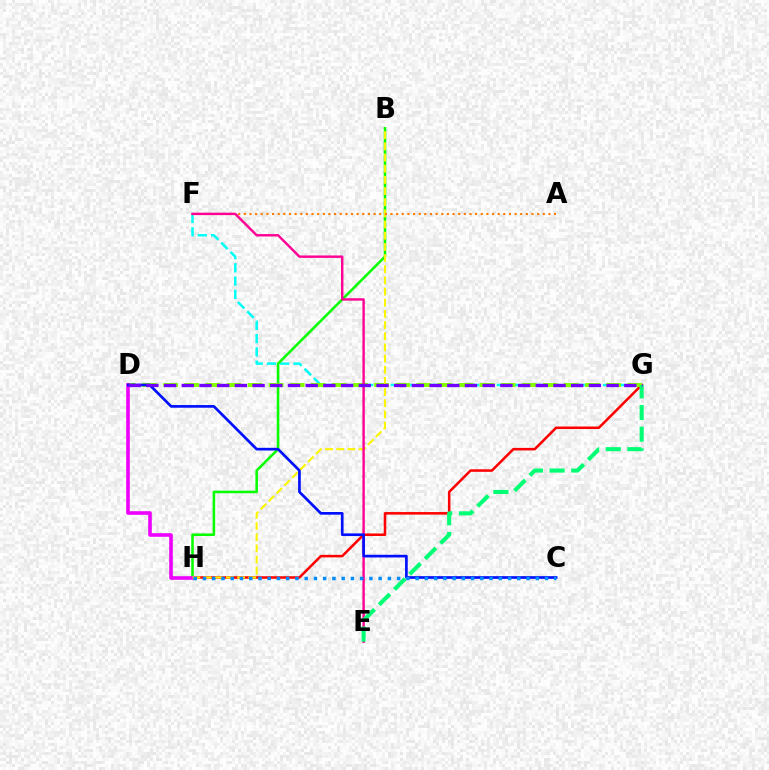{('F', 'G'): [{'color': '#00fff6', 'line_style': 'dashed', 'thickness': 1.8}], ('B', 'H'): [{'color': '#08ff00', 'line_style': 'solid', 'thickness': 1.84}, {'color': '#fcf500', 'line_style': 'dashed', 'thickness': 1.52}], ('G', 'H'): [{'color': '#ff0000', 'line_style': 'solid', 'thickness': 1.82}], ('D', 'G'): [{'color': '#84ff00', 'line_style': 'dashed', 'thickness': 2.87}, {'color': '#7200ff', 'line_style': 'dashed', 'thickness': 2.4}], ('D', 'H'): [{'color': '#ee00ff', 'line_style': 'solid', 'thickness': 2.6}], ('A', 'F'): [{'color': '#ff7c00', 'line_style': 'dotted', 'thickness': 1.53}], ('E', 'F'): [{'color': '#ff0094', 'line_style': 'solid', 'thickness': 1.74}], ('C', 'D'): [{'color': '#0010ff', 'line_style': 'solid', 'thickness': 1.93}], ('E', 'G'): [{'color': '#00ff74', 'line_style': 'dashed', 'thickness': 2.95}], ('C', 'H'): [{'color': '#008cff', 'line_style': 'dotted', 'thickness': 2.51}]}